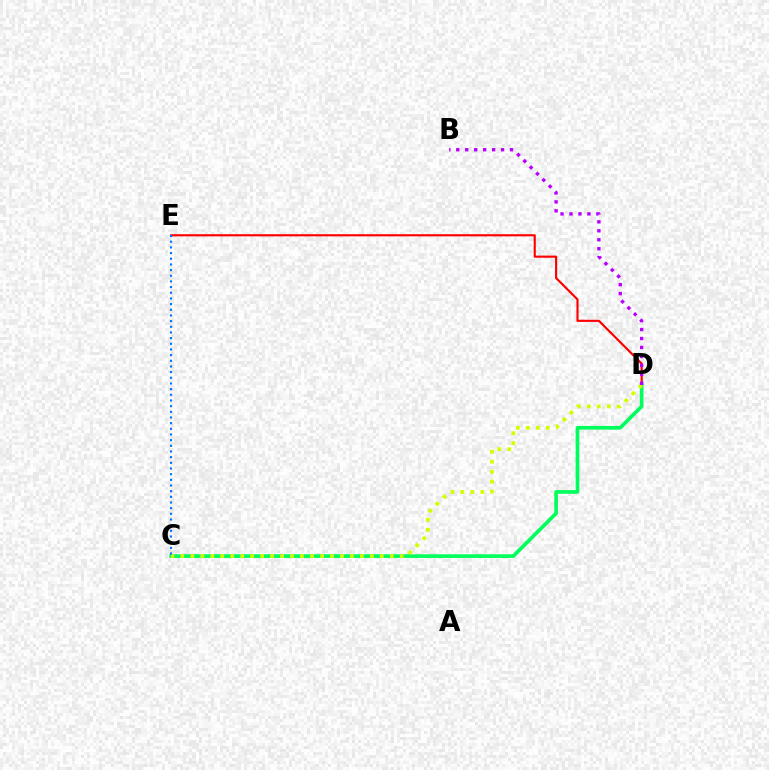{('D', 'E'): [{'color': '#ff0000', 'line_style': 'solid', 'thickness': 1.55}], ('C', 'D'): [{'color': '#00ff5c', 'line_style': 'solid', 'thickness': 2.65}, {'color': '#d1ff00', 'line_style': 'dotted', 'thickness': 2.71}], ('B', 'D'): [{'color': '#b900ff', 'line_style': 'dotted', 'thickness': 2.43}], ('C', 'E'): [{'color': '#0074ff', 'line_style': 'dotted', 'thickness': 1.54}]}